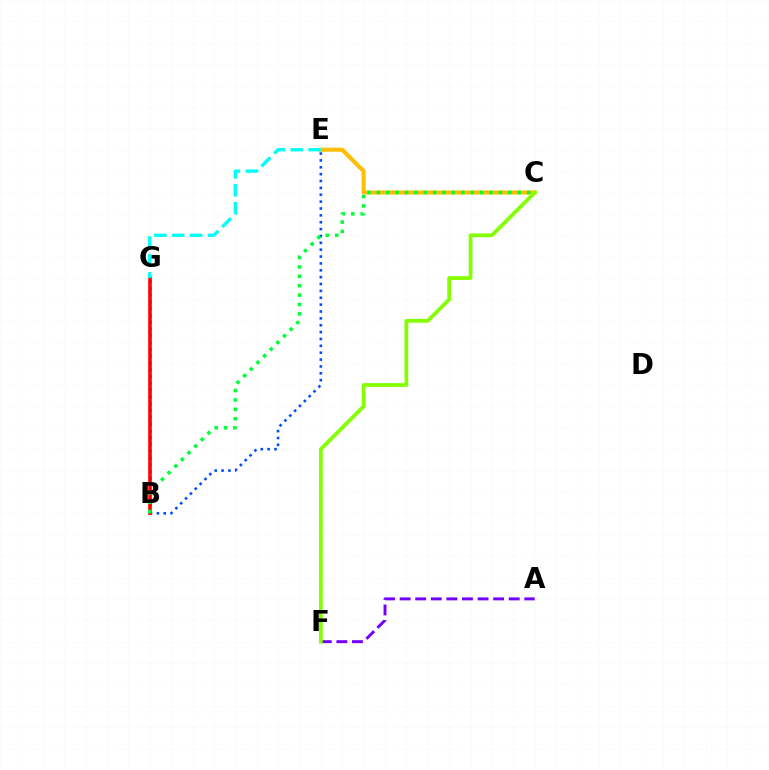{('B', 'G'): [{'color': '#ff00cf', 'line_style': 'dotted', 'thickness': 1.84}, {'color': '#ff0000', 'line_style': 'solid', 'thickness': 2.58}], ('C', 'E'): [{'color': '#ffbd00', 'line_style': 'solid', 'thickness': 2.94}], ('B', 'E'): [{'color': '#004bff', 'line_style': 'dotted', 'thickness': 1.87}], ('A', 'F'): [{'color': '#7200ff', 'line_style': 'dashed', 'thickness': 2.12}], ('B', 'C'): [{'color': '#00ff39', 'line_style': 'dotted', 'thickness': 2.55}], ('C', 'F'): [{'color': '#84ff00', 'line_style': 'solid', 'thickness': 2.71}], ('E', 'G'): [{'color': '#00fff6', 'line_style': 'dashed', 'thickness': 2.43}]}